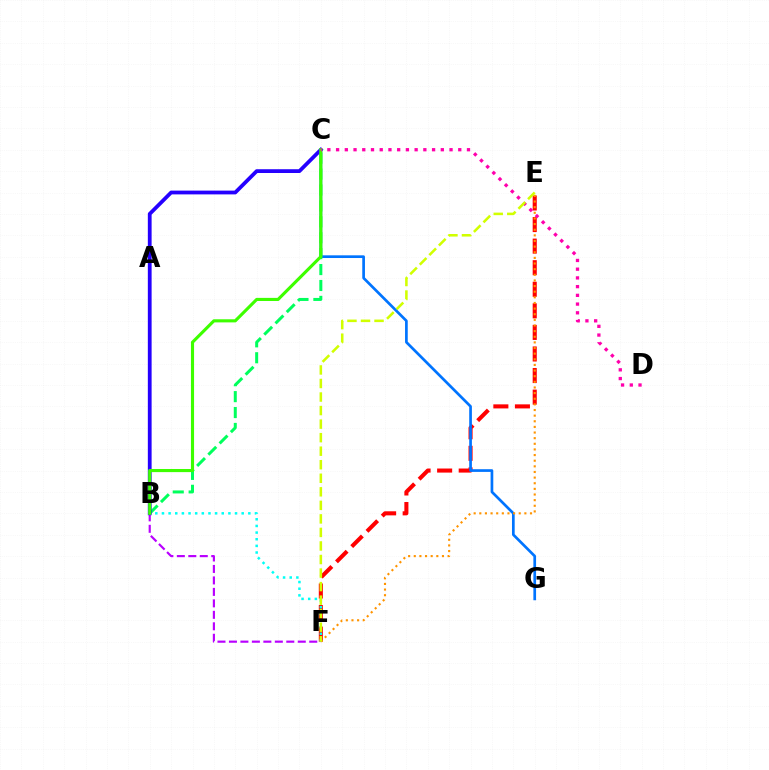{('E', 'F'): [{'color': '#ff0000', 'line_style': 'dashed', 'thickness': 2.93}, {'color': '#ff9400', 'line_style': 'dotted', 'thickness': 1.53}, {'color': '#d1ff00', 'line_style': 'dashed', 'thickness': 1.84}], ('C', 'G'): [{'color': '#0074ff', 'line_style': 'solid', 'thickness': 1.94}], ('B', 'F'): [{'color': '#00fff6', 'line_style': 'dotted', 'thickness': 1.81}, {'color': '#b900ff', 'line_style': 'dashed', 'thickness': 1.56}], ('B', 'C'): [{'color': '#00ff5c', 'line_style': 'dashed', 'thickness': 2.16}, {'color': '#2500ff', 'line_style': 'solid', 'thickness': 2.72}, {'color': '#3dff00', 'line_style': 'solid', 'thickness': 2.24}], ('C', 'D'): [{'color': '#ff00ac', 'line_style': 'dotted', 'thickness': 2.37}]}